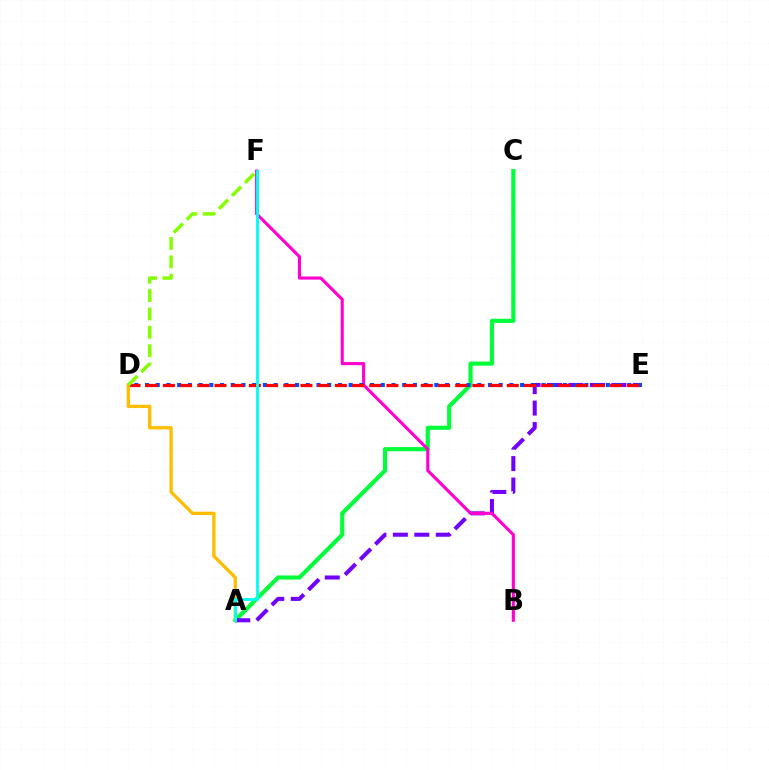{('A', 'C'): [{'color': '#00ff39', 'line_style': 'solid', 'thickness': 2.98}], ('A', 'E'): [{'color': '#7200ff', 'line_style': 'dashed', 'thickness': 2.91}], ('B', 'F'): [{'color': '#ff00cf', 'line_style': 'solid', 'thickness': 2.24}], ('D', 'E'): [{'color': '#004bff', 'line_style': 'dotted', 'thickness': 2.91}, {'color': '#ff0000', 'line_style': 'dashed', 'thickness': 2.34}], ('A', 'D'): [{'color': '#ffbd00', 'line_style': 'solid', 'thickness': 2.38}], ('D', 'F'): [{'color': '#84ff00', 'line_style': 'dashed', 'thickness': 2.5}], ('A', 'F'): [{'color': '#00fff6', 'line_style': 'solid', 'thickness': 2.05}]}